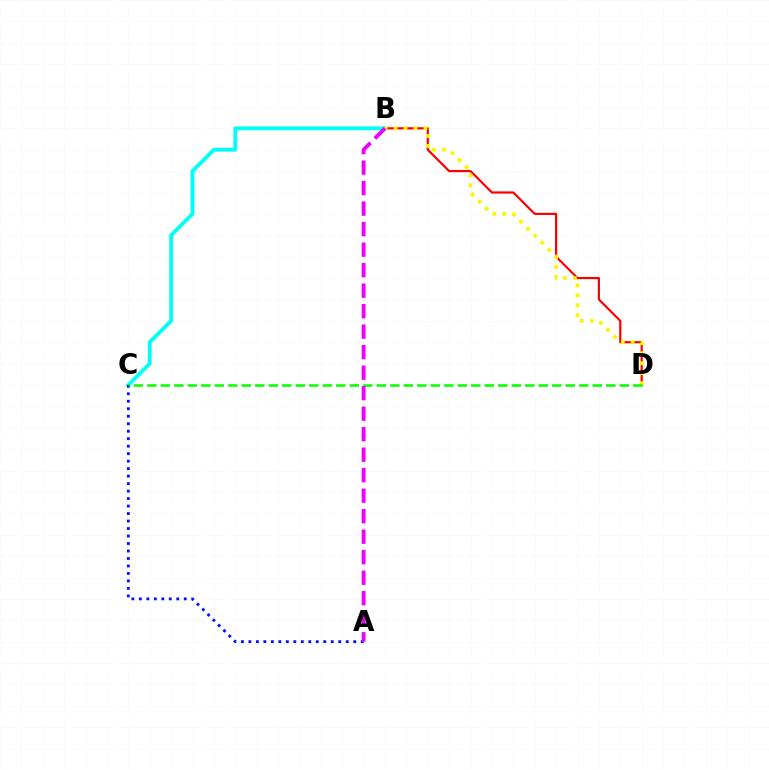{('B', 'D'): [{'color': '#ff0000', 'line_style': 'solid', 'thickness': 1.58}, {'color': '#fcf500', 'line_style': 'dotted', 'thickness': 2.71}], ('B', 'C'): [{'color': '#00fff6', 'line_style': 'solid', 'thickness': 2.76}], ('A', 'C'): [{'color': '#0010ff', 'line_style': 'dotted', 'thickness': 2.03}], ('C', 'D'): [{'color': '#08ff00', 'line_style': 'dashed', 'thickness': 1.83}], ('A', 'B'): [{'color': '#ee00ff', 'line_style': 'dashed', 'thickness': 2.79}]}